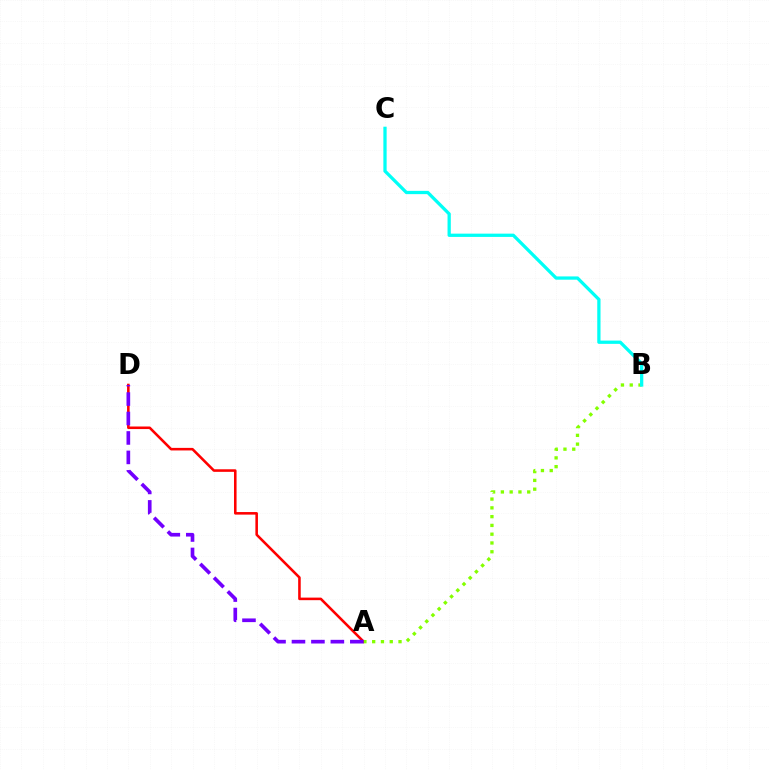{('A', 'D'): [{'color': '#ff0000', 'line_style': 'solid', 'thickness': 1.85}, {'color': '#7200ff', 'line_style': 'dashed', 'thickness': 2.64}], ('A', 'B'): [{'color': '#84ff00', 'line_style': 'dotted', 'thickness': 2.39}], ('B', 'C'): [{'color': '#00fff6', 'line_style': 'solid', 'thickness': 2.36}]}